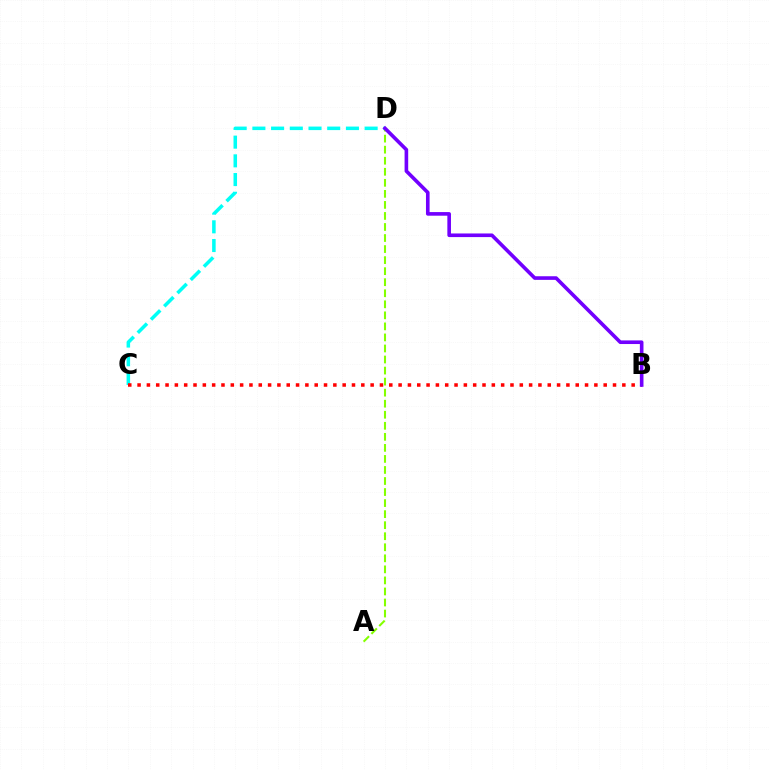{('C', 'D'): [{'color': '#00fff6', 'line_style': 'dashed', 'thickness': 2.54}], ('A', 'D'): [{'color': '#84ff00', 'line_style': 'dashed', 'thickness': 1.5}], ('B', 'C'): [{'color': '#ff0000', 'line_style': 'dotted', 'thickness': 2.53}], ('B', 'D'): [{'color': '#7200ff', 'line_style': 'solid', 'thickness': 2.61}]}